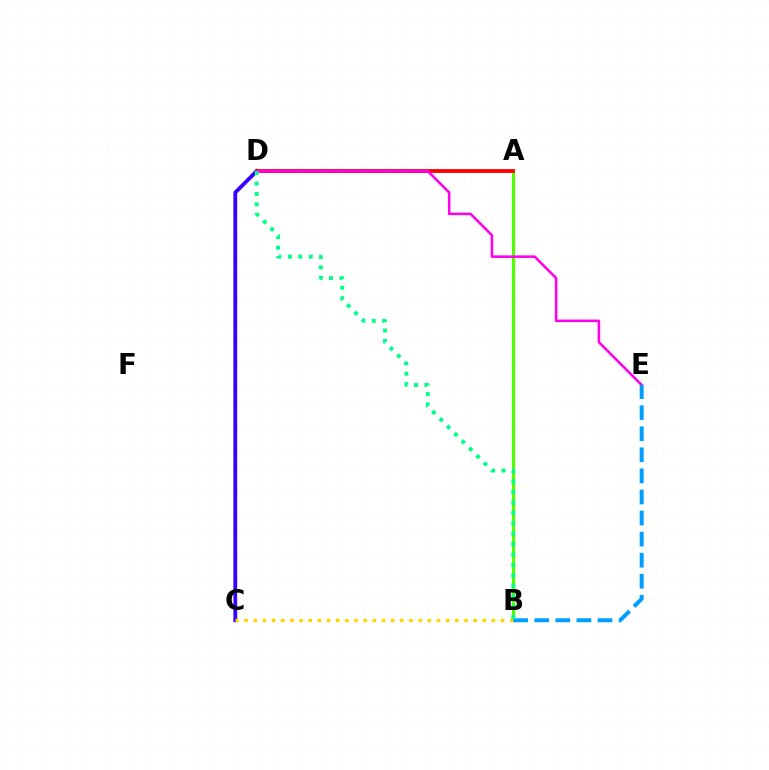{('C', 'D'): [{'color': '#3700ff', 'line_style': 'solid', 'thickness': 2.74}], ('A', 'B'): [{'color': '#4fff00', 'line_style': 'solid', 'thickness': 2.29}], ('A', 'D'): [{'color': '#ff0000', 'line_style': 'solid', 'thickness': 2.76}], ('D', 'E'): [{'color': '#ff00ed', 'line_style': 'solid', 'thickness': 1.84}], ('B', 'C'): [{'color': '#ffd500', 'line_style': 'dotted', 'thickness': 2.49}], ('B', 'E'): [{'color': '#009eff', 'line_style': 'dashed', 'thickness': 2.86}], ('B', 'D'): [{'color': '#00ff86', 'line_style': 'dotted', 'thickness': 2.83}]}